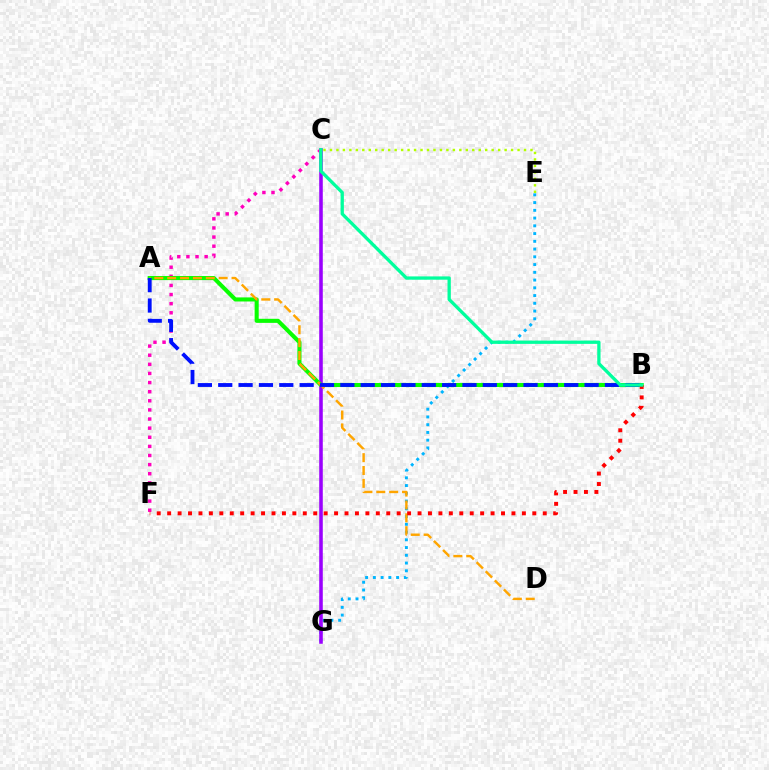{('E', 'G'): [{'color': '#00b5ff', 'line_style': 'dotted', 'thickness': 2.11}], ('C', 'F'): [{'color': '#ff00bd', 'line_style': 'dotted', 'thickness': 2.48}], ('C', 'G'): [{'color': '#9b00ff', 'line_style': 'solid', 'thickness': 2.56}], ('A', 'B'): [{'color': '#08ff00', 'line_style': 'solid', 'thickness': 2.94}, {'color': '#0010ff', 'line_style': 'dashed', 'thickness': 2.77}], ('C', 'E'): [{'color': '#b3ff00', 'line_style': 'dotted', 'thickness': 1.76}], ('A', 'D'): [{'color': '#ffa500', 'line_style': 'dashed', 'thickness': 1.75}], ('B', 'F'): [{'color': '#ff0000', 'line_style': 'dotted', 'thickness': 2.83}], ('B', 'C'): [{'color': '#00ff9d', 'line_style': 'solid', 'thickness': 2.37}]}